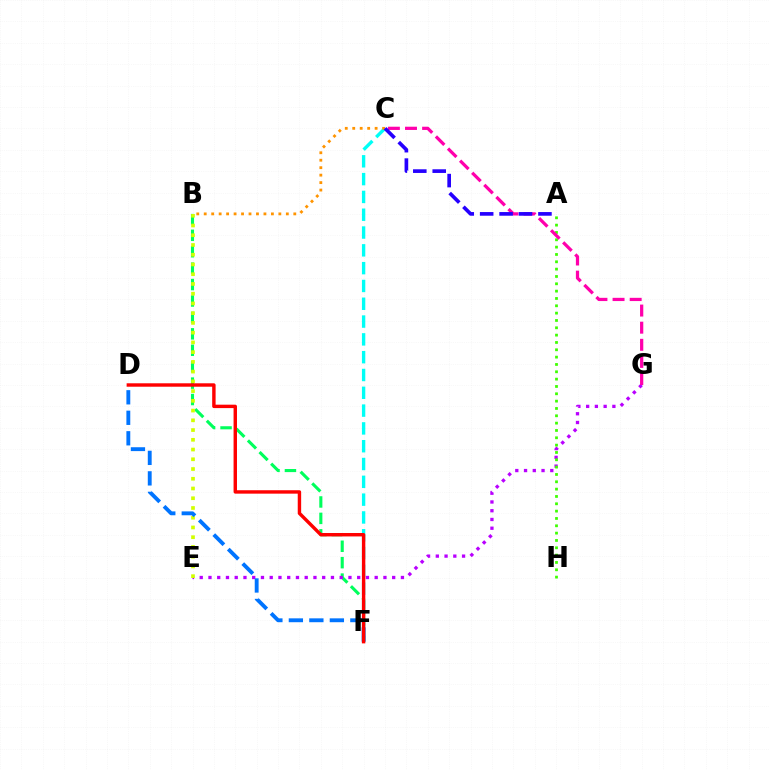{('B', 'F'): [{'color': '#00ff5c', 'line_style': 'dashed', 'thickness': 2.23}], ('E', 'G'): [{'color': '#b900ff', 'line_style': 'dotted', 'thickness': 2.38}], ('C', 'F'): [{'color': '#00fff6', 'line_style': 'dashed', 'thickness': 2.42}], ('B', 'E'): [{'color': '#d1ff00', 'line_style': 'dotted', 'thickness': 2.65}], ('D', 'F'): [{'color': '#0074ff', 'line_style': 'dashed', 'thickness': 2.78}, {'color': '#ff0000', 'line_style': 'solid', 'thickness': 2.46}], ('A', 'H'): [{'color': '#3dff00', 'line_style': 'dotted', 'thickness': 1.99}], ('C', 'G'): [{'color': '#ff00ac', 'line_style': 'dashed', 'thickness': 2.33}], ('B', 'C'): [{'color': '#ff9400', 'line_style': 'dotted', 'thickness': 2.03}], ('A', 'C'): [{'color': '#2500ff', 'line_style': 'dashed', 'thickness': 2.64}]}